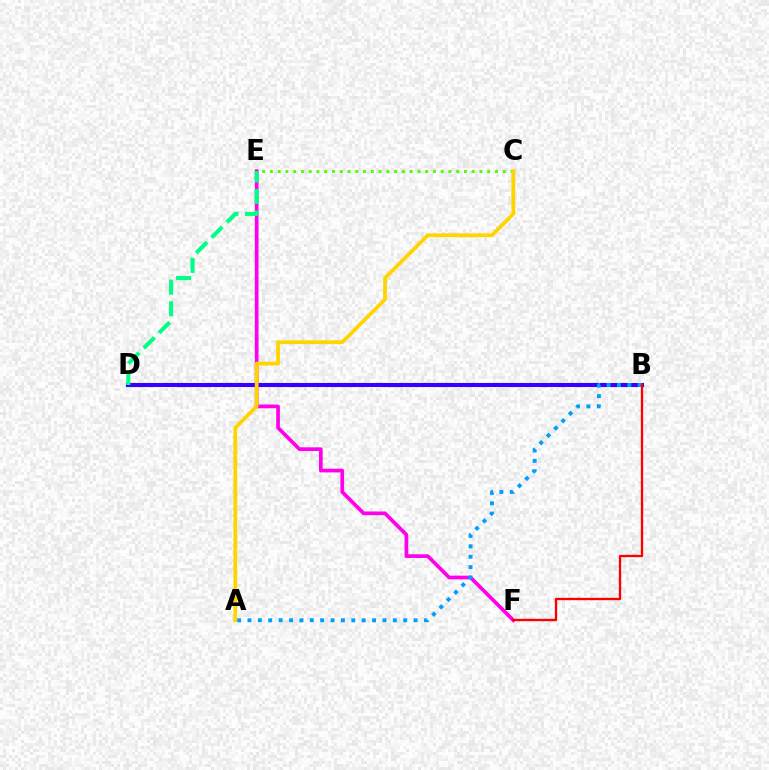{('E', 'F'): [{'color': '#ff00ed', 'line_style': 'solid', 'thickness': 2.67}], ('B', 'D'): [{'color': '#3700ff', 'line_style': 'solid', 'thickness': 2.94}], ('D', 'E'): [{'color': '#00ff86', 'line_style': 'dashed', 'thickness': 2.93}], ('A', 'B'): [{'color': '#009eff', 'line_style': 'dotted', 'thickness': 2.82}], ('C', 'E'): [{'color': '#4fff00', 'line_style': 'dotted', 'thickness': 2.11}], ('A', 'C'): [{'color': '#ffd500', 'line_style': 'solid', 'thickness': 2.72}], ('B', 'F'): [{'color': '#ff0000', 'line_style': 'solid', 'thickness': 1.67}]}